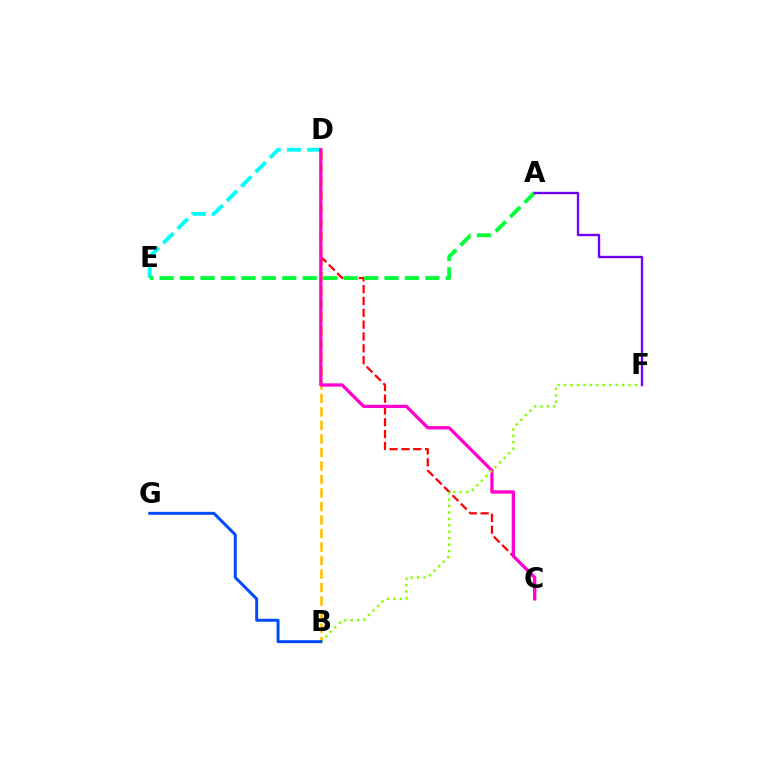{('B', 'D'): [{'color': '#ffbd00', 'line_style': 'dashed', 'thickness': 1.84}], ('D', 'E'): [{'color': '#00fff6', 'line_style': 'dashed', 'thickness': 2.76}], ('C', 'D'): [{'color': '#ff0000', 'line_style': 'dashed', 'thickness': 1.61}, {'color': '#ff00cf', 'line_style': 'solid', 'thickness': 2.36}], ('B', 'F'): [{'color': '#84ff00', 'line_style': 'dotted', 'thickness': 1.75}], ('A', 'E'): [{'color': '#00ff39', 'line_style': 'dashed', 'thickness': 2.78}], ('B', 'G'): [{'color': '#004bff', 'line_style': 'solid', 'thickness': 2.13}], ('A', 'F'): [{'color': '#7200ff', 'line_style': 'solid', 'thickness': 1.7}]}